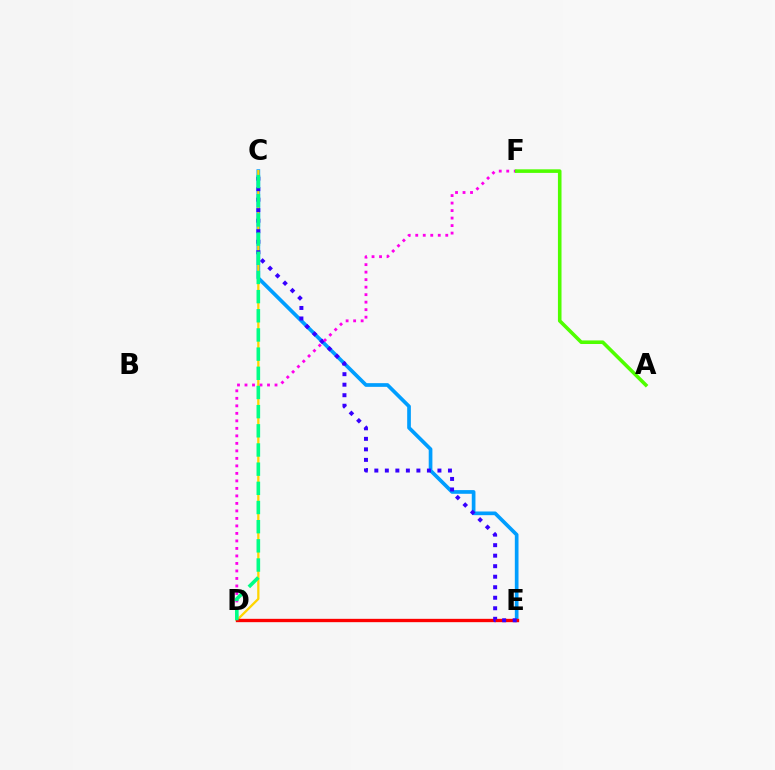{('C', 'E'): [{'color': '#009eff', 'line_style': 'solid', 'thickness': 2.65}, {'color': '#3700ff', 'line_style': 'dotted', 'thickness': 2.86}], ('C', 'D'): [{'color': '#ffd500', 'line_style': 'solid', 'thickness': 1.64}, {'color': '#00ff86', 'line_style': 'dashed', 'thickness': 2.6}], ('D', 'E'): [{'color': '#ff0000', 'line_style': 'solid', 'thickness': 2.4}], ('D', 'F'): [{'color': '#ff00ed', 'line_style': 'dotted', 'thickness': 2.04}], ('A', 'F'): [{'color': '#4fff00', 'line_style': 'solid', 'thickness': 2.58}]}